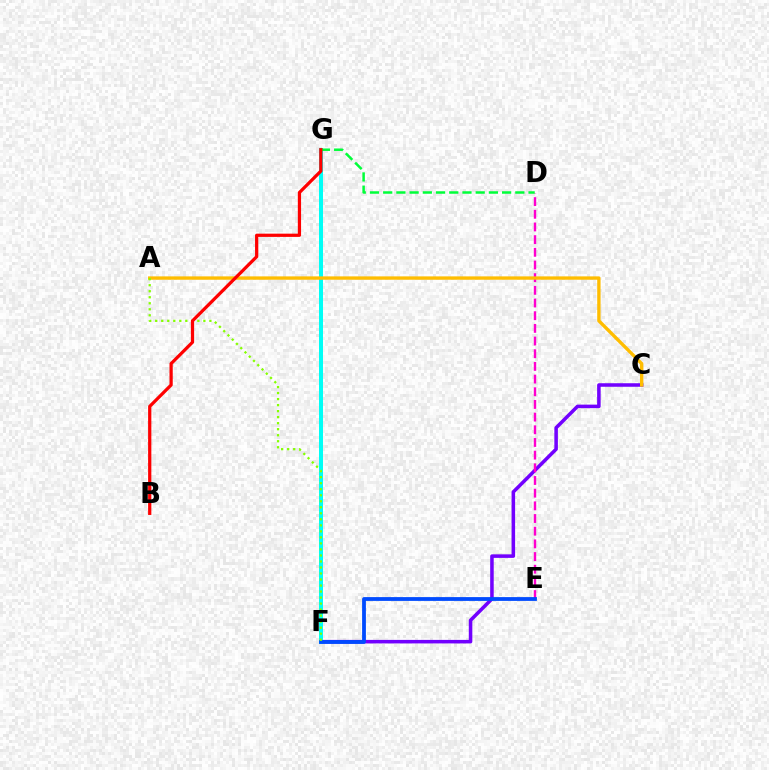{('C', 'F'): [{'color': '#7200ff', 'line_style': 'solid', 'thickness': 2.54}], ('D', 'E'): [{'color': '#ff00cf', 'line_style': 'dashed', 'thickness': 1.72}], ('F', 'G'): [{'color': '#00fff6', 'line_style': 'solid', 'thickness': 2.87}], ('A', 'C'): [{'color': '#ffbd00', 'line_style': 'solid', 'thickness': 2.42}], ('E', 'F'): [{'color': '#004bff', 'line_style': 'solid', 'thickness': 2.73}], ('A', 'F'): [{'color': '#84ff00', 'line_style': 'dotted', 'thickness': 1.64}], ('D', 'G'): [{'color': '#00ff39', 'line_style': 'dashed', 'thickness': 1.8}], ('B', 'G'): [{'color': '#ff0000', 'line_style': 'solid', 'thickness': 2.33}]}